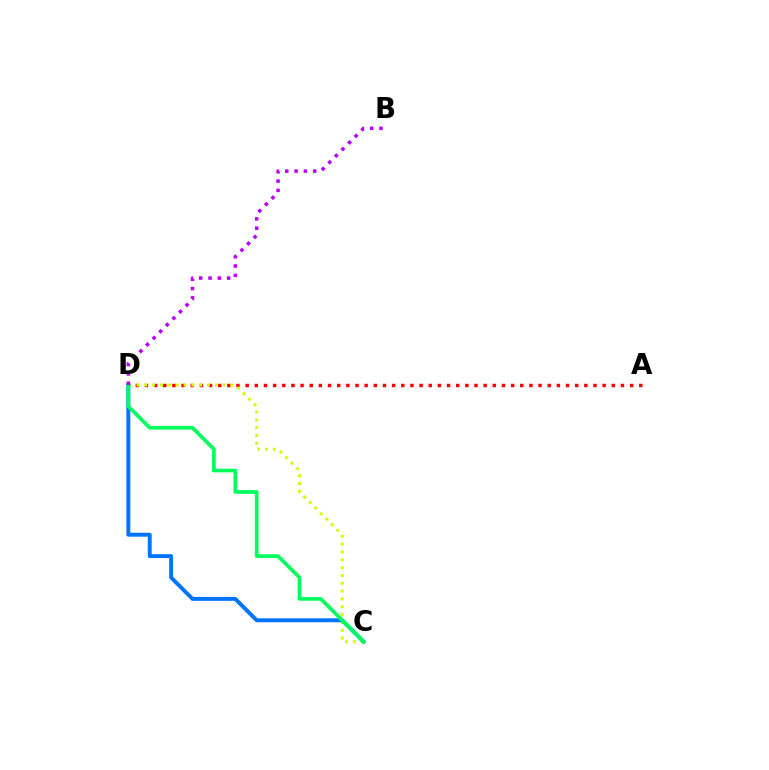{('A', 'D'): [{'color': '#ff0000', 'line_style': 'dotted', 'thickness': 2.49}], ('C', 'D'): [{'color': '#d1ff00', 'line_style': 'dotted', 'thickness': 2.13}, {'color': '#0074ff', 'line_style': 'solid', 'thickness': 2.83}, {'color': '#00ff5c', 'line_style': 'solid', 'thickness': 2.63}], ('B', 'D'): [{'color': '#b900ff', 'line_style': 'dotted', 'thickness': 2.53}]}